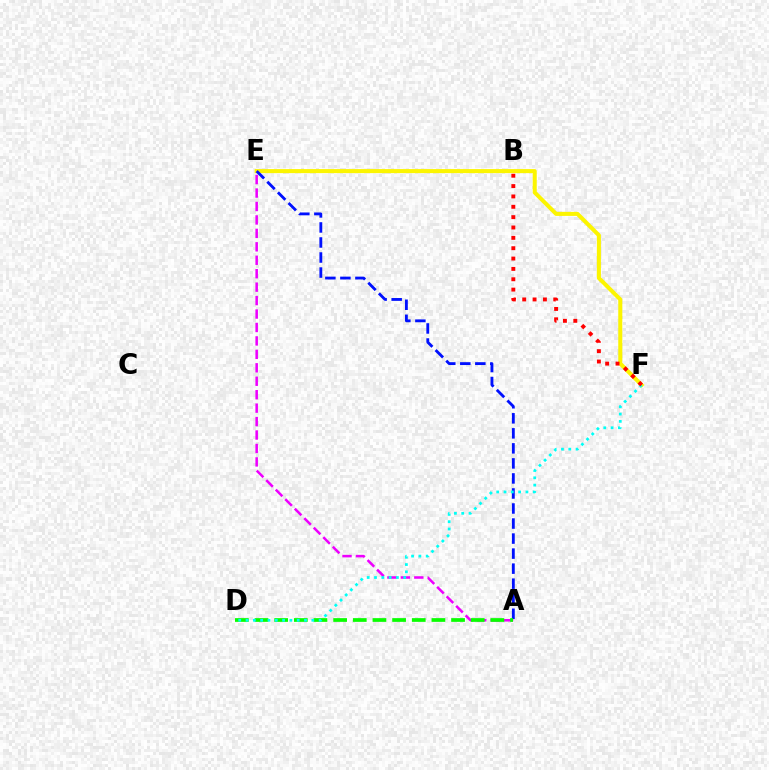{('A', 'E'): [{'color': '#ee00ff', 'line_style': 'dashed', 'thickness': 1.83}, {'color': '#0010ff', 'line_style': 'dashed', 'thickness': 2.04}], ('E', 'F'): [{'color': '#fcf500', 'line_style': 'solid', 'thickness': 2.91}], ('A', 'D'): [{'color': '#08ff00', 'line_style': 'dashed', 'thickness': 2.67}], ('D', 'F'): [{'color': '#00fff6', 'line_style': 'dotted', 'thickness': 1.99}], ('B', 'F'): [{'color': '#ff0000', 'line_style': 'dotted', 'thickness': 2.81}]}